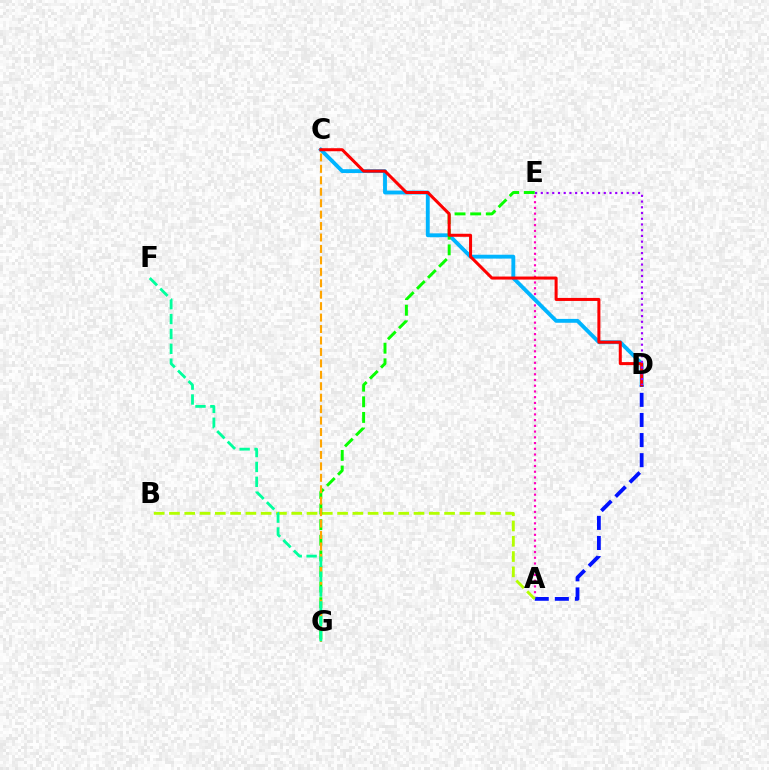{('A', 'E'): [{'color': '#ff00bd', 'line_style': 'dotted', 'thickness': 1.56}], ('C', 'D'): [{'color': '#00b5ff', 'line_style': 'solid', 'thickness': 2.79}, {'color': '#ff0000', 'line_style': 'solid', 'thickness': 2.18}], ('A', 'D'): [{'color': '#0010ff', 'line_style': 'dashed', 'thickness': 2.73}], ('A', 'B'): [{'color': '#b3ff00', 'line_style': 'dashed', 'thickness': 2.08}], ('E', 'G'): [{'color': '#08ff00', 'line_style': 'dashed', 'thickness': 2.12}], ('C', 'G'): [{'color': '#ffa500', 'line_style': 'dashed', 'thickness': 1.55}], ('F', 'G'): [{'color': '#00ff9d', 'line_style': 'dashed', 'thickness': 2.02}], ('D', 'E'): [{'color': '#9b00ff', 'line_style': 'dotted', 'thickness': 1.56}]}